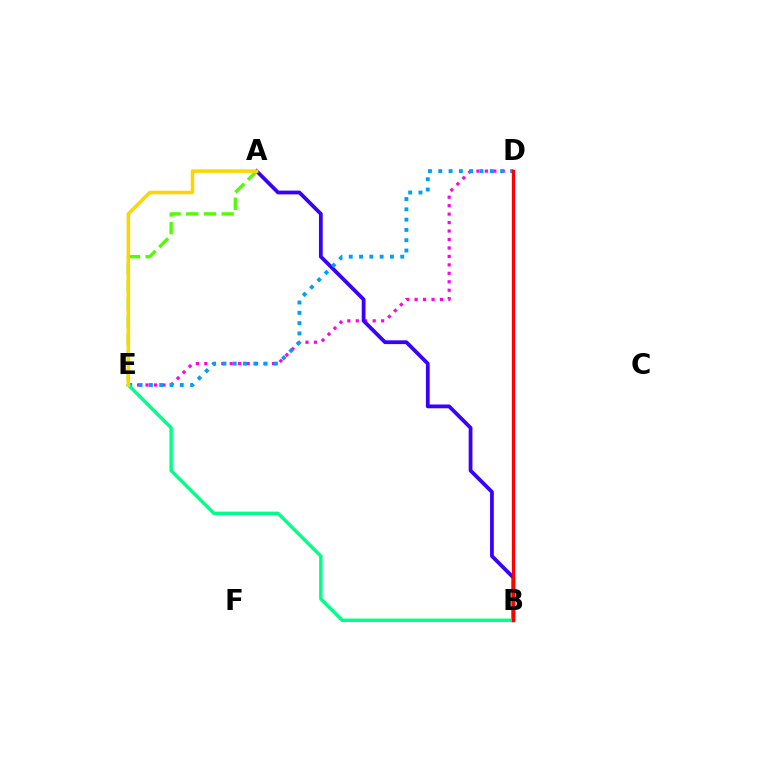{('D', 'E'): [{'color': '#ff00ed', 'line_style': 'dotted', 'thickness': 2.3}, {'color': '#009eff', 'line_style': 'dotted', 'thickness': 2.8}], ('A', 'B'): [{'color': '#3700ff', 'line_style': 'solid', 'thickness': 2.71}], ('A', 'E'): [{'color': '#4fff00', 'line_style': 'dashed', 'thickness': 2.4}, {'color': '#ffd500', 'line_style': 'solid', 'thickness': 2.55}], ('B', 'E'): [{'color': '#00ff86', 'line_style': 'solid', 'thickness': 2.46}], ('B', 'D'): [{'color': '#ff0000', 'line_style': 'solid', 'thickness': 2.36}]}